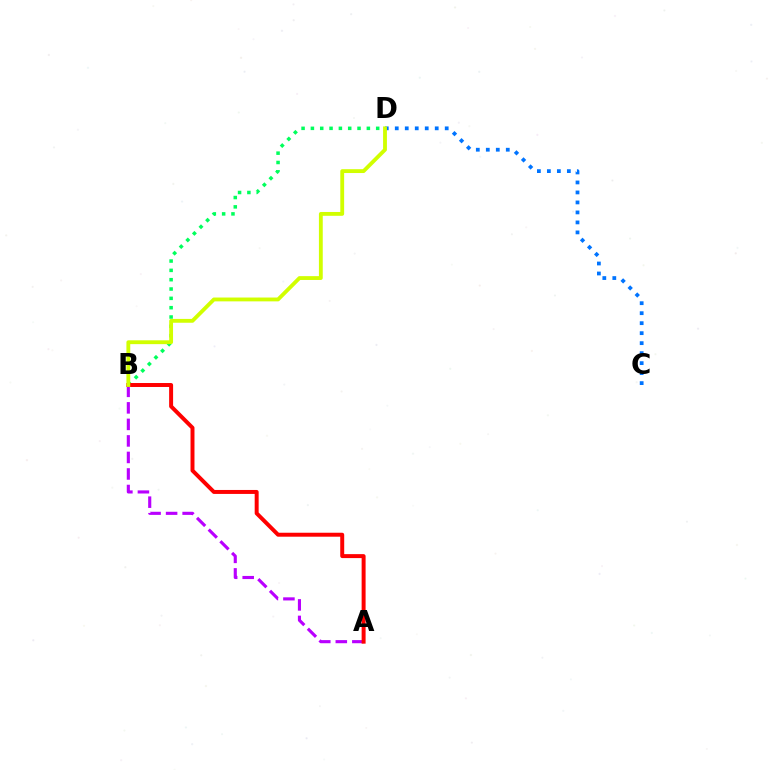{('A', 'B'): [{'color': '#b900ff', 'line_style': 'dashed', 'thickness': 2.25}, {'color': '#ff0000', 'line_style': 'solid', 'thickness': 2.85}], ('B', 'D'): [{'color': '#00ff5c', 'line_style': 'dotted', 'thickness': 2.53}, {'color': '#d1ff00', 'line_style': 'solid', 'thickness': 2.76}], ('C', 'D'): [{'color': '#0074ff', 'line_style': 'dotted', 'thickness': 2.71}]}